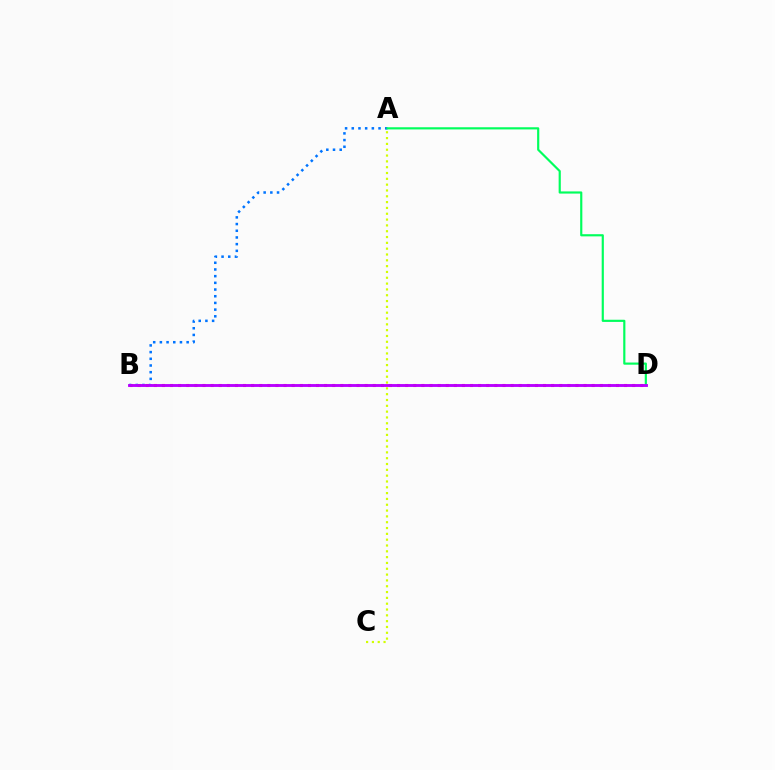{('B', 'D'): [{'color': '#ff0000', 'line_style': 'dotted', 'thickness': 2.2}, {'color': '#b900ff', 'line_style': 'solid', 'thickness': 2.07}], ('A', 'B'): [{'color': '#0074ff', 'line_style': 'dotted', 'thickness': 1.82}], ('A', 'D'): [{'color': '#00ff5c', 'line_style': 'solid', 'thickness': 1.56}], ('A', 'C'): [{'color': '#d1ff00', 'line_style': 'dotted', 'thickness': 1.58}]}